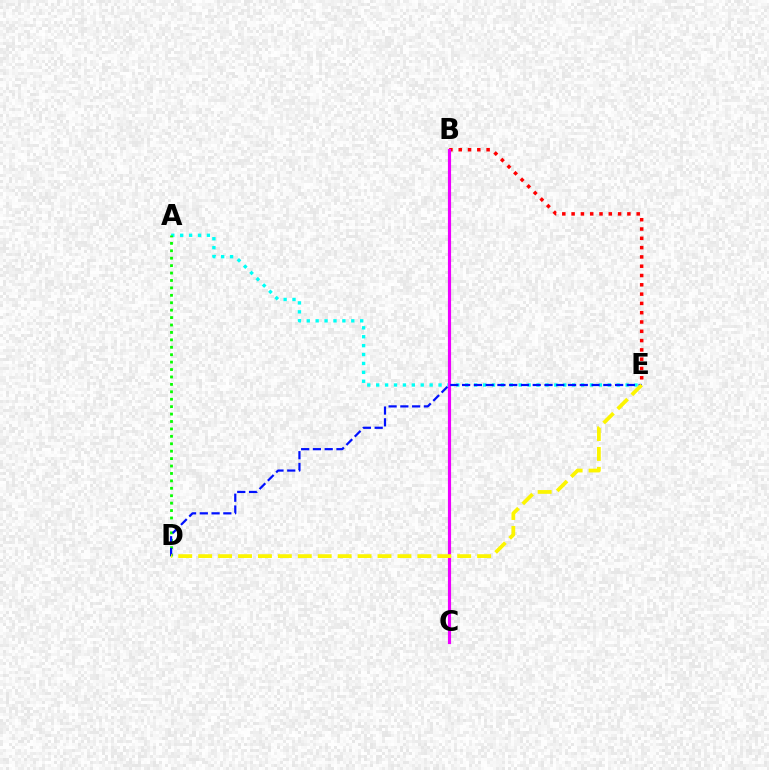{('B', 'E'): [{'color': '#ff0000', 'line_style': 'dotted', 'thickness': 2.53}], ('A', 'E'): [{'color': '#00fff6', 'line_style': 'dotted', 'thickness': 2.42}], ('A', 'D'): [{'color': '#08ff00', 'line_style': 'dotted', 'thickness': 2.02}], ('B', 'C'): [{'color': '#ee00ff', 'line_style': 'solid', 'thickness': 2.26}], ('D', 'E'): [{'color': '#0010ff', 'line_style': 'dashed', 'thickness': 1.6}, {'color': '#fcf500', 'line_style': 'dashed', 'thickness': 2.71}]}